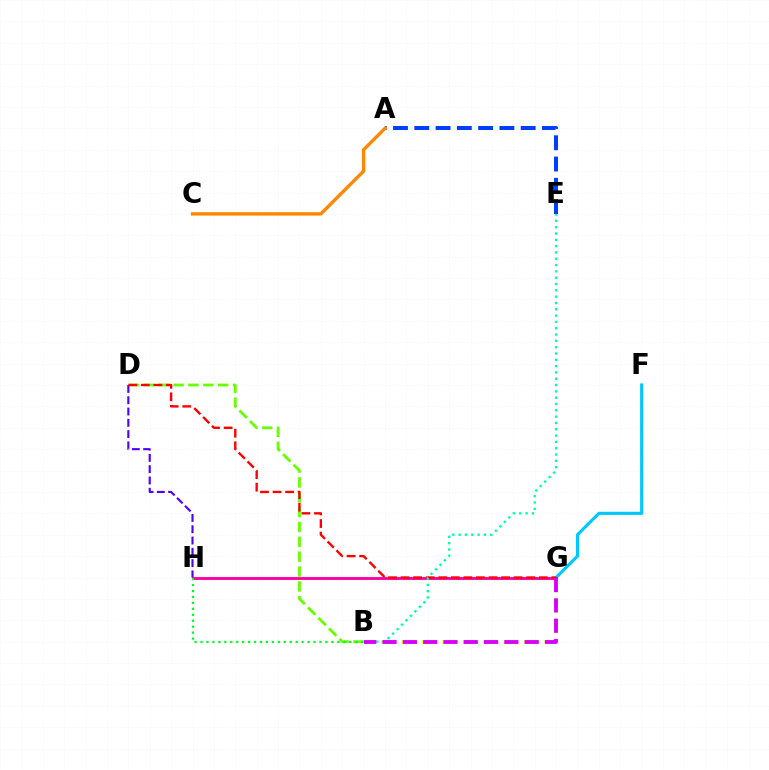{('F', 'G'): [{'color': '#00c7ff', 'line_style': 'solid', 'thickness': 2.24}], ('G', 'H'): [{'color': '#ff00a0', 'line_style': 'solid', 'thickness': 2.07}], ('B', 'D'): [{'color': '#66ff00', 'line_style': 'dashed', 'thickness': 2.02}], ('B', 'G'): [{'color': '#eeff00', 'line_style': 'dashed', 'thickness': 2.77}, {'color': '#d600ff', 'line_style': 'dashed', 'thickness': 2.76}], ('D', 'H'): [{'color': '#4f00ff', 'line_style': 'dashed', 'thickness': 1.53}], ('D', 'G'): [{'color': '#ff0000', 'line_style': 'dashed', 'thickness': 1.71}], ('A', 'E'): [{'color': '#003fff', 'line_style': 'dashed', 'thickness': 2.89}], ('B', 'H'): [{'color': '#00ff27', 'line_style': 'dotted', 'thickness': 1.62}], ('B', 'E'): [{'color': '#00ffaf', 'line_style': 'dotted', 'thickness': 1.72}], ('A', 'C'): [{'color': '#ff8800', 'line_style': 'solid', 'thickness': 2.43}]}